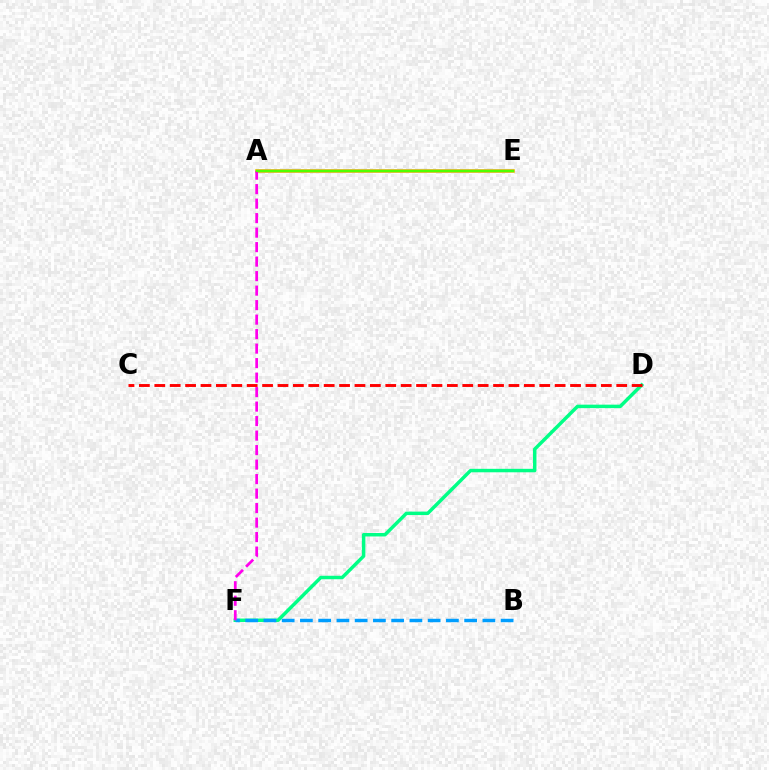{('A', 'E'): [{'color': '#ffd500', 'line_style': 'solid', 'thickness': 2.66}, {'color': '#3700ff', 'line_style': 'solid', 'thickness': 1.62}, {'color': '#4fff00', 'line_style': 'solid', 'thickness': 1.6}], ('D', 'F'): [{'color': '#00ff86', 'line_style': 'solid', 'thickness': 2.49}], ('B', 'F'): [{'color': '#009eff', 'line_style': 'dashed', 'thickness': 2.48}], ('A', 'F'): [{'color': '#ff00ed', 'line_style': 'dashed', 'thickness': 1.97}], ('C', 'D'): [{'color': '#ff0000', 'line_style': 'dashed', 'thickness': 2.09}]}